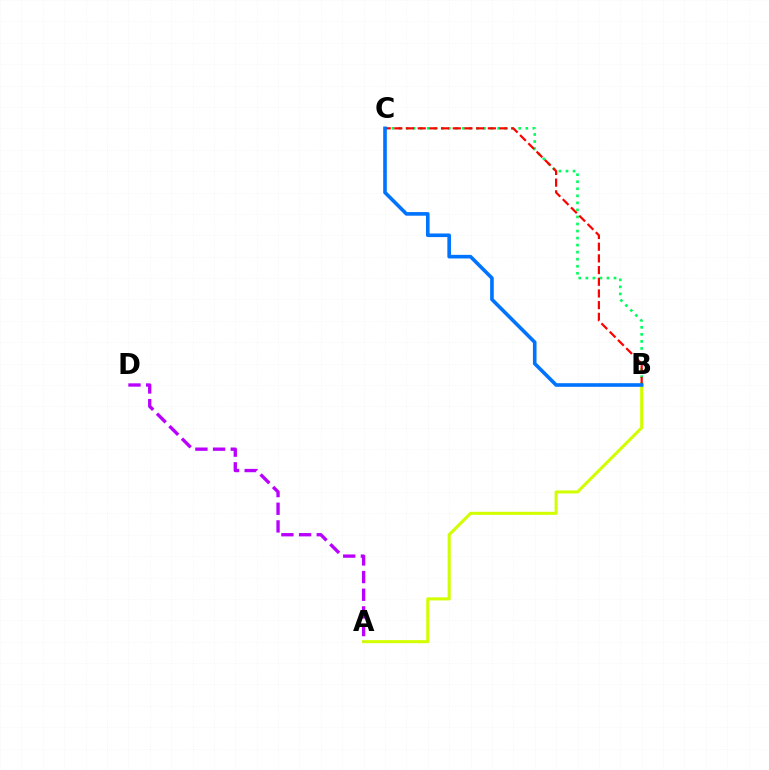{('A', 'B'): [{'color': '#d1ff00', 'line_style': 'solid', 'thickness': 2.2}], ('B', 'C'): [{'color': '#00ff5c', 'line_style': 'dotted', 'thickness': 1.91}, {'color': '#ff0000', 'line_style': 'dashed', 'thickness': 1.59}, {'color': '#0074ff', 'line_style': 'solid', 'thickness': 2.6}], ('A', 'D'): [{'color': '#b900ff', 'line_style': 'dashed', 'thickness': 2.4}]}